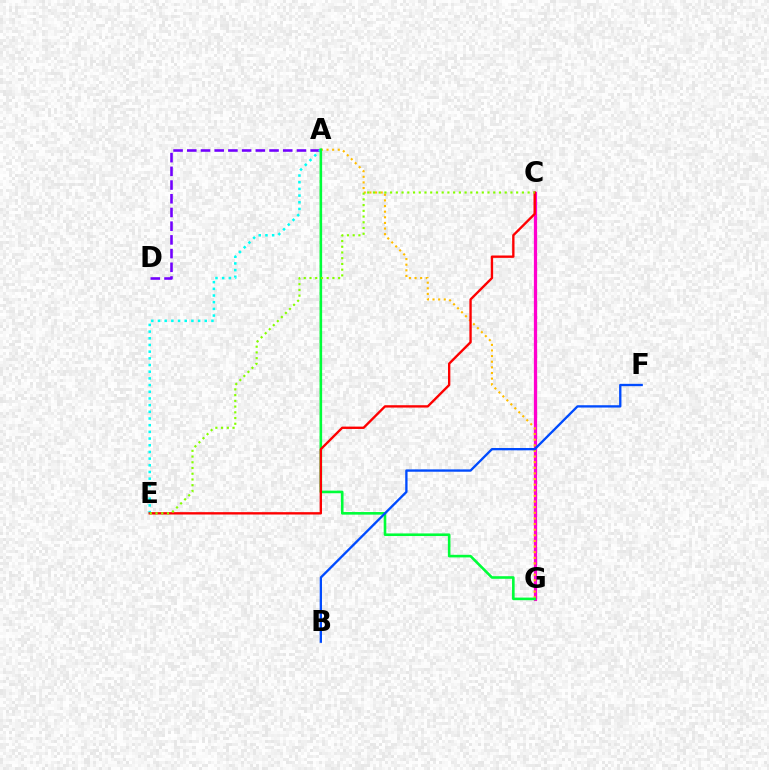{('A', 'D'): [{'color': '#7200ff', 'line_style': 'dashed', 'thickness': 1.86}], ('C', 'G'): [{'color': '#ff00cf', 'line_style': 'solid', 'thickness': 2.34}], ('A', 'G'): [{'color': '#ffbd00', 'line_style': 'dotted', 'thickness': 1.53}, {'color': '#00ff39', 'line_style': 'solid', 'thickness': 1.87}], ('A', 'E'): [{'color': '#00fff6', 'line_style': 'dotted', 'thickness': 1.82}], ('C', 'E'): [{'color': '#ff0000', 'line_style': 'solid', 'thickness': 1.7}, {'color': '#84ff00', 'line_style': 'dotted', 'thickness': 1.56}], ('B', 'F'): [{'color': '#004bff', 'line_style': 'solid', 'thickness': 1.67}]}